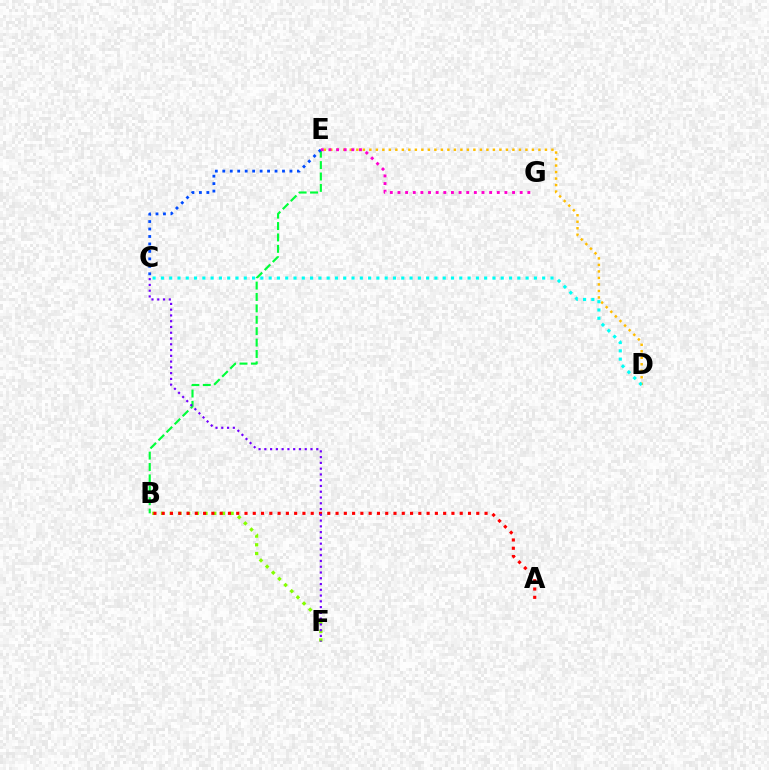{('D', 'E'): [{'color': '#ffbd00', 'line_style': 'dotted', 'thickness': 1.77}], ('B', 'E'): [{'color': '#00ff39', 'line_style': 'dashed', 'thickness': 1.55}], ('B', 'F'): [{'color': '#84ff00', 'line_style': 'dotted', 'thickness': 2.36}], ('C', 'E'): [{'color': '#004bff', 'line_style': 'dotted', 'thickness': 2.03}], ('C', 'D'): [{'color': '#00fff6', 'line_style': 'dotted', 'thickness': 2.25}], ('A', 'B'): [{'color': '#ff0000', 'line_style': 'dotted', 'thickness': 2.25}], ('E', 'G'): [{'color': '#ff00cf', 'line_style': 'dotted', 'thickness': 2.08}], ('C', 'F'): [{'color': '#7200ff', 'line_style': 'dotted', 'thickness': 1.57}]}